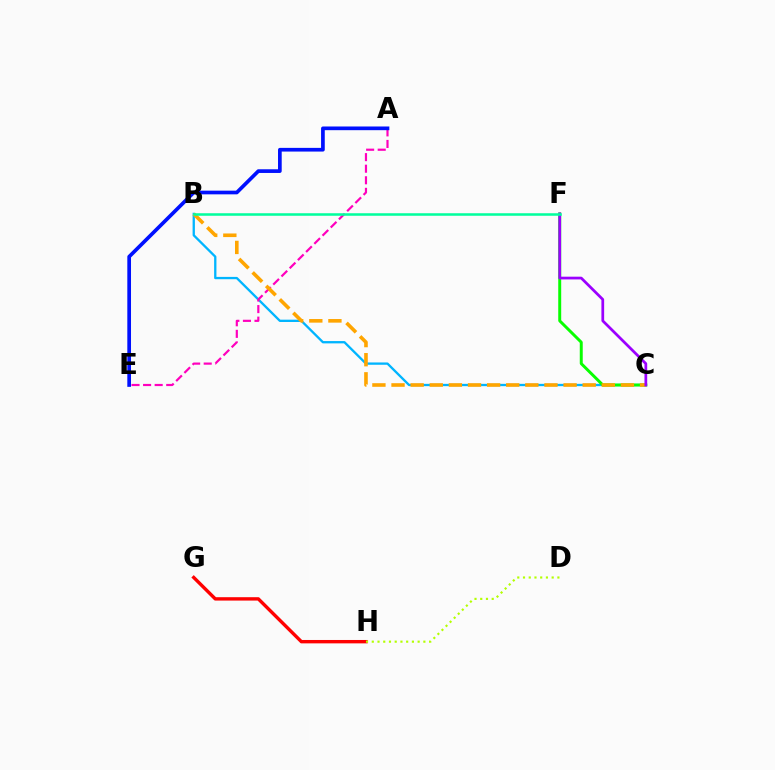{('B', 'C'): [{'color': '#00b5ff', 'line_style': 'solid', 'thickness': 1.66}, {'color': '#ffa500', 'line_style': 'dashed', 'thickness': 2.6}], ('C', 'F'): [{'color': '#08ff00', 'line_style': 'solid', 'thickness': 2.13}, {'color': '#9b00ff', 'line_style': 'solid', 'thickness': 1.97}], ('A', 'E'): [{'color': '#ff00bd', 'line_style': 'dashed', 'thickness': 1.57}, {'color': '#0010ff', 'line_style': 'solid', 'thickness': 2.66}], ('G', 'H'): [{'color': '#ff0000', 'line_style': 'solid', 'thickness': 2.44}], ('D', 'H'): [{'color': '#b3ff00', 'line_style': 'dotted', 'thickness': 1.56}], ('B', 'F'): [{'color': '#00ff9d', 'line_style': 'solid', 'thickness': 1.82}]}